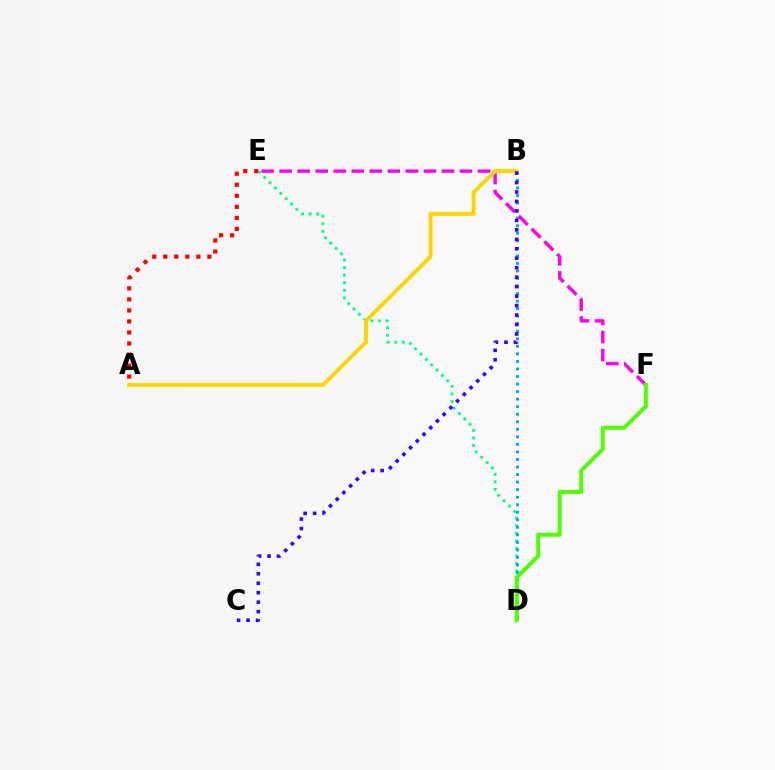{('E', 'F'): [{'color': '#ff00ed', 'line_style': 'dashed', 'thickness': 2.45}], ('D', 'E'): [{'color': '#00ff86', 'line_style': 'dotted', 'thickness': 2.05}], ('B', 'D'): [{'color': '#009eff', 'line_style': 'dotted', 'thickness': 2.05}], ('A', 'B'): [{'color': '#ffd500', 'line_style': 'solid', 'thickness': 2.82}], ('B', 'C'): [{'color': '#3700ff', 'line_style': 'dotted', 'thickness': 2.57}], ('A', 'E'): [{'color': '#ff0000', 'line_style': 'dotted', 'thickness': 3.0}], ('D', 'F'): [{'color': '#4fff00', 'line_style': 'solid', 'thickness': 2.84}]}